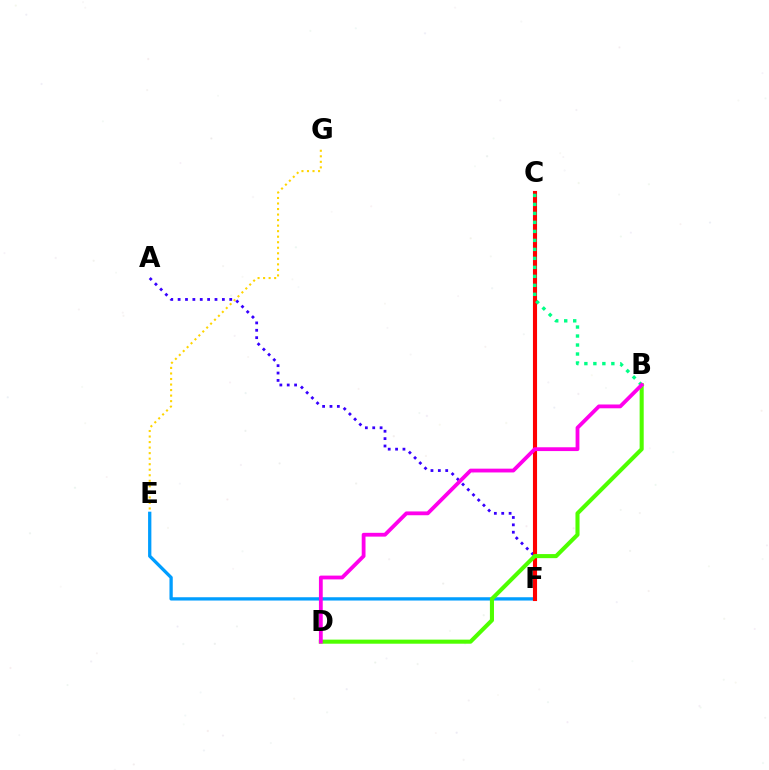{('E', 'G'): [{'color': '#ffd500', 'line_style': 'dotted', 'thickness': 1.5}], ('A', 'F'): [{'color': '#3700ff', 'line_style': 'dotted', 'thickness': 2.0}], ('E', 'F'): [{'color': '#009eff', 'line_style': 'solid', 'thickness': 2.37}], ('C', 'F'): [{'color': '#ff0000', 'line_style': 'solid', 'thickness': 2.95}], ('B', 'D'): [{'color': '#4fff00', 'line_style': 'solid', 'thickness': 2.94}, {'color': '#ff00ed', 'line_style': 'solid', 'thickness': 2.74}], ('B', 'C'): [{'color': '#00ff86', 'line_style': 'dotted', 'thickness': 2.44}]}